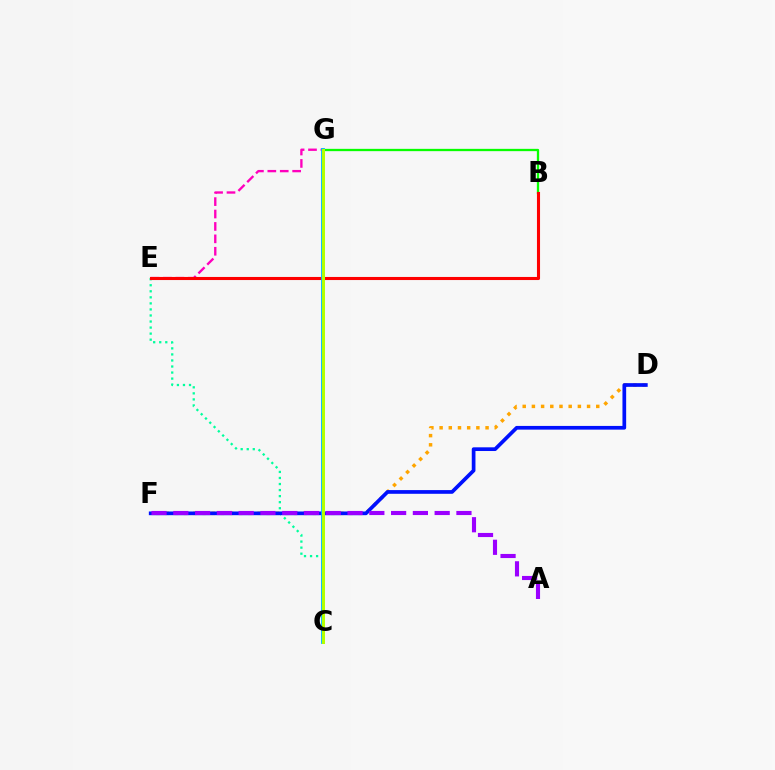{('C', 'E'): [{'color': '#00ff9d', 'line_style': 'dotted', 'thickness': 1.64}], ('D', 'F'): [{'color': '#ffa500', 'line_style': 'dotted', 'thickness': 2.5}, {'color': '#0010ff', 'line_style': 'solid', 'thickness': 2.66}], ('B', 'G'): [{'color': '#08ff00', 'line_style': 'solid', 'thickness': 1.66}], ('E', 'G'): [{'color': '#ff00bd', 'line_style': 'dashed', 'thickness': 1.69}], ('B', 'E'): [{'color': '#ff0000', 'line_style': 'solid', 'thickness': 2.22}], ('C', 'G'): [{'color': '#00b5ff', 'line_style': 'solid', 'thickness': 2.75}, {'color': '#b3ff00', 'line_style': 'solid', 'thickness': 2.17}], ('A', 'F'): [{'color': '#9b00ff', 'line_style': 'dashed', 'thickness': 2.96}]}